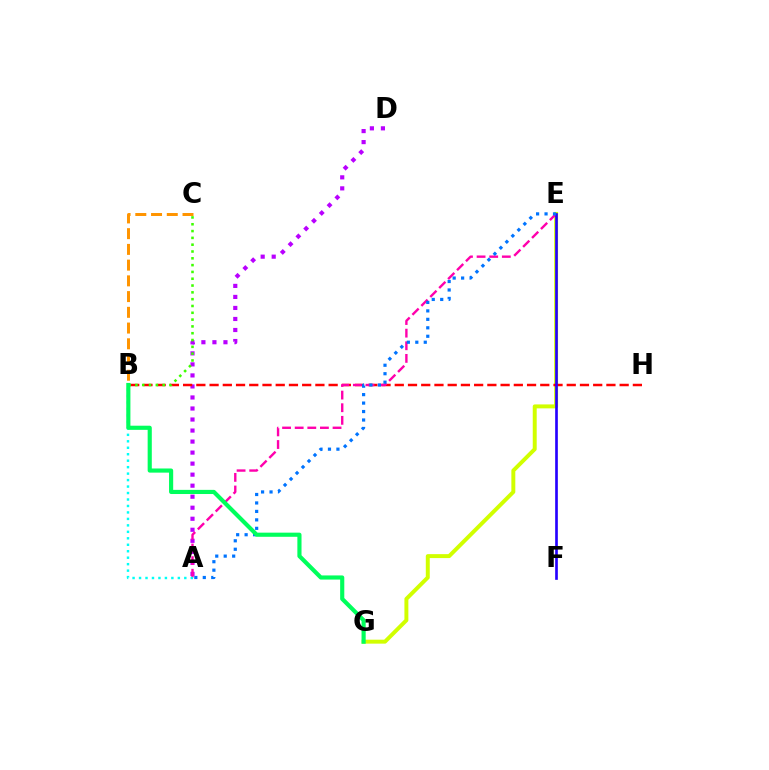{('E', 'G'): [{'color': '#d1ff00', 'line_style': 'solid', 'thickness': 2.85}], ('A', 'D'): [{'color': '#b900ff', 'line_style': 'dotted', 'thickness': 3.0}], ('B', 'H'): [{'color': '#ff0000', 'line_style': 'dashed', 'thickness': 1.8}], ('A', 'E'): [{'color': '#ff00ac', 'line_style': 'dashed', 'thickness': 1.71}, {'color': '#0074ff', 'line_style': 'dotted', 'thickness': 2.3}], ('A', 'B'): [{'color': '#00fff6', 'line_style': 'dotted', 'thickness': 1.76}], ('E', 'F'): [{'color': '#2500ff', 'line_style': 'solid', 'thickness': 1.92}], ('B', 'C'): [{'color': '#3dff00', 'line_style': 'dotted', 'thickness': 1.85}, {'color': '#ff9400', 'line_style': 'dashed', 'thickness': 2.14}], ('B', 'G'): [{'color': '#00ff5c', 'line_style': 'solid', 'thickness': 2.98}]}